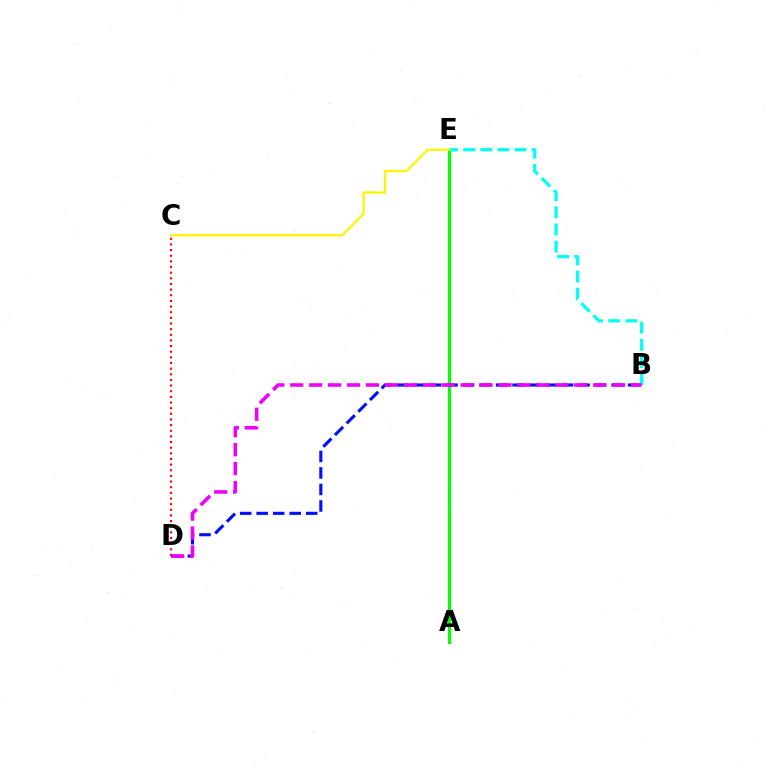{('A', 'E'): [{'color': '#08ff00', 'line_style': 'solid', 'thickness': 2.29}], ('B', 'D'): [{'color': '#0010ff', 'line_style': 'dashed', 'thickness': 2.24}, {'color': '#ee00ff', 'line_style': 'dashed', 'thickness': 2.57}], ('B', 'E'): [{'color': '#00fff6', 'line_style': 'dashed', 'thickness': 2.33}], ('C', 'E'): [{'color': '#fcf500', 'line_style': 'solid', 'thickness': 1.61}], ('C', 'D'): [{'color': '#ff0000', 'line_style': 'dotted', 'thickness': 1.53}]}